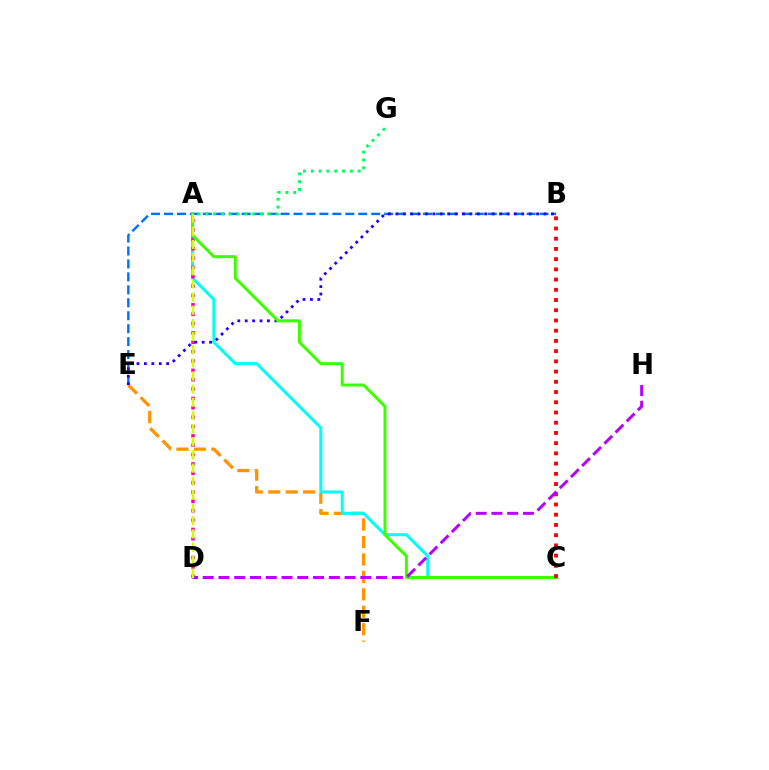{('E', 'F'): [{'color': '#ff9400', 'line_style': 'dashed', 'thickness': 2.37}], ('B', 'E'): [{'color': '#0074ff', 'line_style': 'dashed', 'thickness': 1.76}, {'color': '#2500ff', 'line_style': 'dotted', 'thickness': 2.01}], ('A', 'C'): [{'color': '#00fff6', 'line_style': 'solid', 'thickness': 2.16}, {'color': '#3dff00', 'line_style': 'solid', 'thickness': 2.17}], ('A', 'D'): [{'color': '#ff00ac', 'line_style': 'dotted', 'thickness': 2.54}, {'color': '#d1ff00', 'line_style': 'dashed', 'thickness': 1.79}], ('B', 'C'): [{'color': '#ff0000', 'line_style': 'dotted', 'thickness': 2.78}], ('D', 'H'): [{'color': '#b900ff', 'line_style': 'dashed', 'thickness': 2.14}], ('A', 'G'): [{'color': '#00ff5c', 'line_style': 'dotted', 'thickness': 2.12}]}